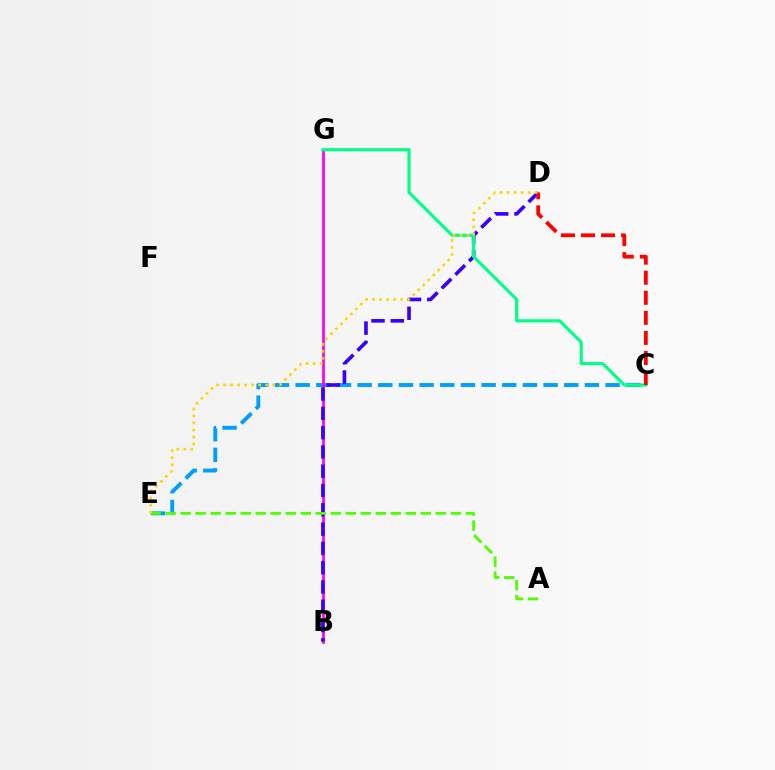{('C', 'E'): [{'color': '#009eff', 'line_style': 'dashed', 'thickness': 2.81}], ('B', 'G'): [{'color': '#ff00ed', 'line_style': 'solid', 'thickness': 1.97}], ('B', 'D'): [{'color': '#3700ff', 'line_style': 'dashed', 'thickness': 2.62}], ('C', 'G'): [{'color': '#00ff86', 'line_style': 'solid', 'thickness': 2.26}], ('C', 'D'): [{'color': '#ff0000', 'line_style': 'dashed', 'thickness': 2.72}], ('A', 'E'): [{'color': '#4fff00', 'line_style': 'dashed', 'thickness': 2.04}], ('D', 'E'): [{'color': '#ffd500', 'line_style': 'dotted', 'thickness': 1.91}]}